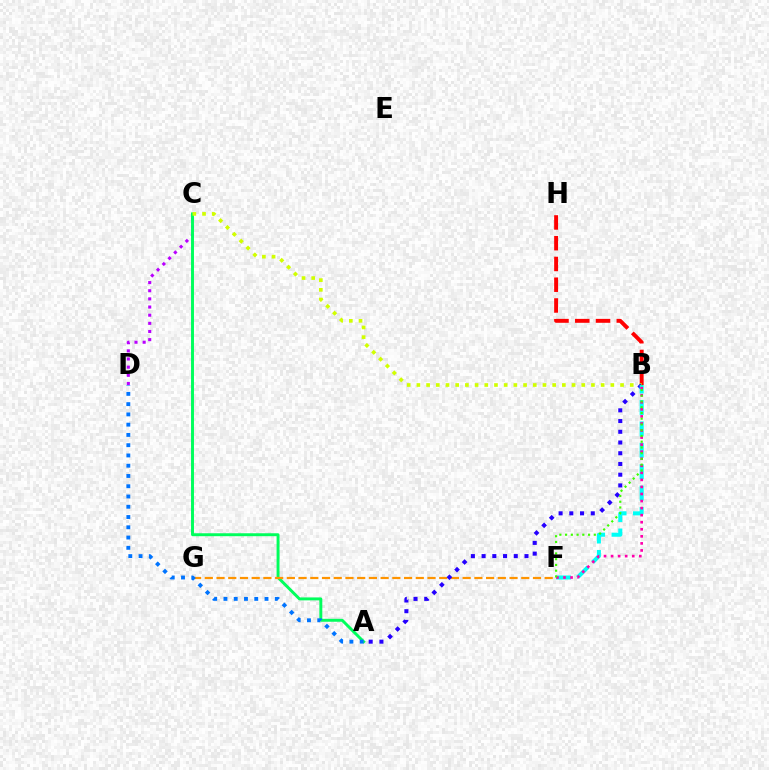{('C', 'D'): [{'color': '#b900ff', 'line_style': 'dotted', 'thickness': 2.21}], ('A', 'C'): [{'color': '#00ff5c', 'line_style': 'solid', 'thickness': 2.12}], ('B', 'H'): [{'color': '#ff0000', 'line_style': 'dashed', 'thickness': 2.82}], ('F', 'G'): [{'color': '#ff9400', 'line_style': 'dashed', 'thickness': 1.59}], ('B', 'C'): [{'color': '#d1ff00', 'line_style': 'dotted', 'thickness': 2.63}], ('A', 'B'): [{'color': '#2500ff', 'line_style': 'dotted', 'thickness': 2.91}], ('B', 'F'): [{'color': '#00fff6', 'line_style': 'dashed', 'thickness': 2.91}, {'color': '#ff00ac', 'line_style': 'dotted', 'thickness': 1.92}, {'color': '#3dff00', 'line_style': 'dotted', 'thickness': 1.56}], ('A', 'D'): [{'color': '#0074ff', 'line_style': 'dotted', 'thickness': 2.79}]}